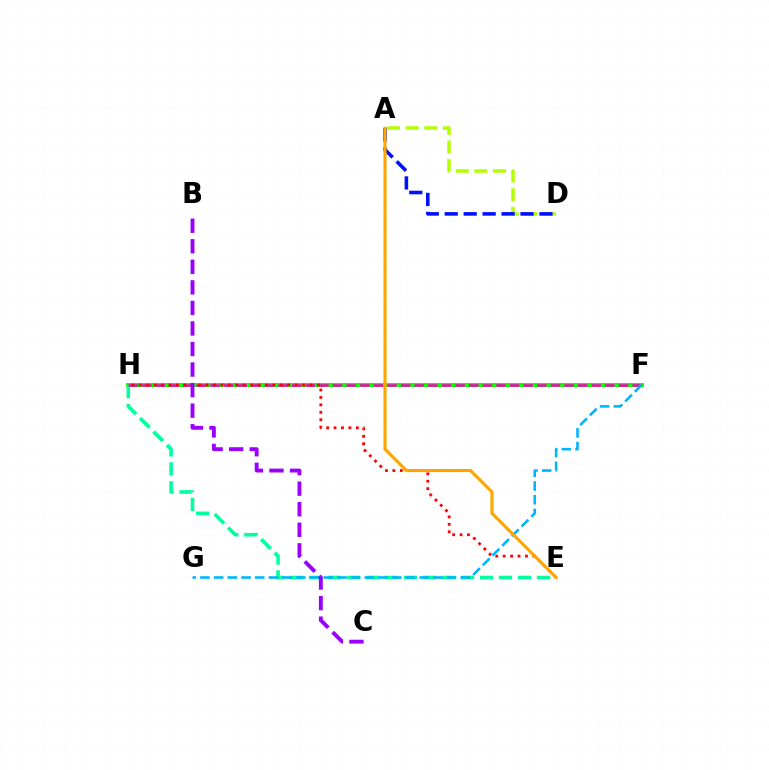{('F', 'H'): [{'color': '#08ff00', 'line_style': 'solid', 'thickness': 2.84}, {'color': '#ff00bd', 'line_style': 'dashed', 'thickness': 1.85}], ('E', 'H'): [{'color': '#00ff9d', 'line_style': 'dashed', 'thickness': 2.58}, {'color': '#ff0000', 'line_style': 'dotted', 'thickness': 2.02}], ('A', 'D'): [{'color': '#b3ff00', 'line_style': 'dashed', 'thickness': 2.53}, {'color': '#0010ff', 'line_style': 'dashed', 'thickness': 2.57}], ('F', 'G'): [{'color': '#00b5ff', 'line_style': 'dashed', 'thickness': 1.86}], ('B', 'C'): [{'color': '#9b00ff', 'line_style': 'dashed', 'thickness': 2.79}], ('A', 'E'): [{'color': '#ffa500', 'line_style': 'solid', 'thickness': 2.24}]}